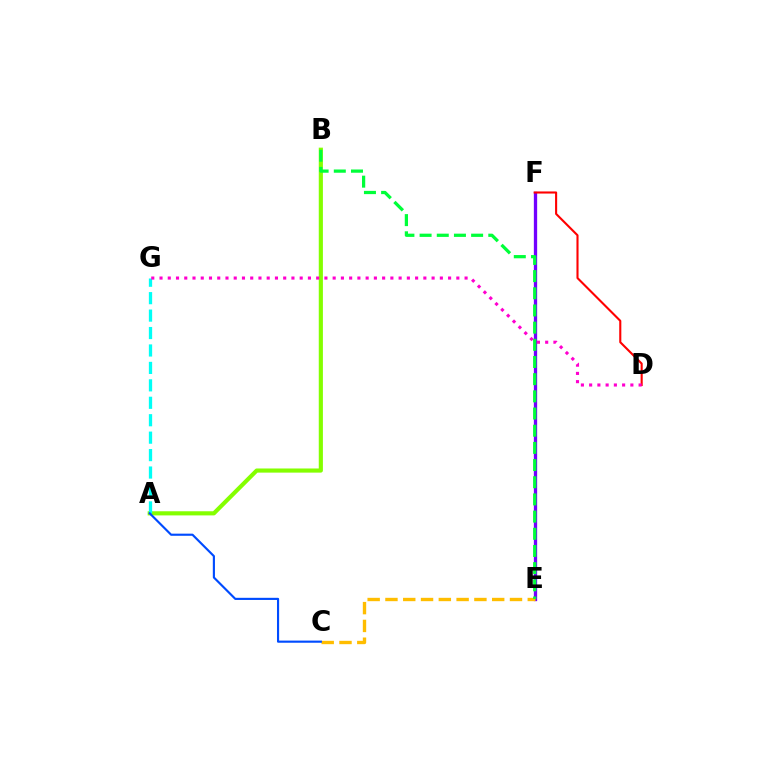{('E', 'F'): [{'color': '#7200ff', 'line_style': 'solid', 'thickness': 2.38}], ('A', 'B'): [{'color': '#84ff00', 'line_style': 'solid', 'thickness': 2.98}], ('D', 'F'): [{'color': '#ff0000', 'line_style': 'solid', 'thickness': 1.51}], ('A', 'G'): [{'color': '#00fff6', 'line_style': 'dashed', 'thickness': 2.37}], ('C', 'E'): [{'color': '#ffbd00', 'line_style': 'dashed', 'thickness': 2.42}], ('B', 'E'): [{'color': '#00ff39', 'line_style': 'dashed', 'thickness': 2.33}], ('A', 'C'): [{'color': '#004bff', 'line_style': 'solid', 'thickness': 1.54}], ('D', 'G'): [{'color': '#ff00cf', 'line_style': 'dotted', 'thickness': 2.24}]}